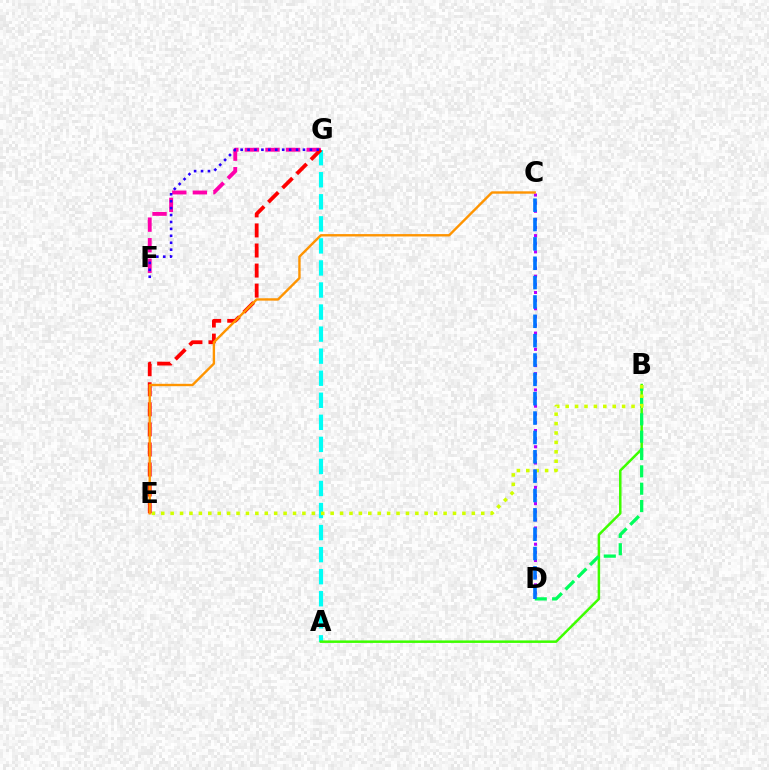{('A', 'G'): [{'color': '#00fff6', 'line_style': 'dashed', 'thickness': 3.0}], ('C', 'D'): [{'color': '#b900ff', 'line_style': 'dotted', 'thickness': 2.21}, {'color': '#0074ff', 'line_style': 'dashed', 'thickness': 2.63}], ('A', 'B'): [{'color': '#3dff00', 'line_style': 'solid', 'thickness': 1.8}], ('F', 'G'): [{'color': '#ff00ac', 'line_style': 'dashed', 'thickness': 2.8}, {'color': '#2500ff', 'line_style': 'dotted', 'thickness': 1.88}], ('B', 'D'): [{'color': '#00ff5c', 'line_style': 'dashed', 'thickness': 2.36}], ('B', 'E'): [{'color': '#d1ff00', 'line_style': 'dotted', 'thickness': 2.56}], ('E', 'G'): [{'color': '#ff0000', 'line_style': 'dashed', 'thickness': 2.73}], ('C', 'E'): [{'color': '#ff9400', 'line_style': 'solid', 'thickness': 1.72}]}